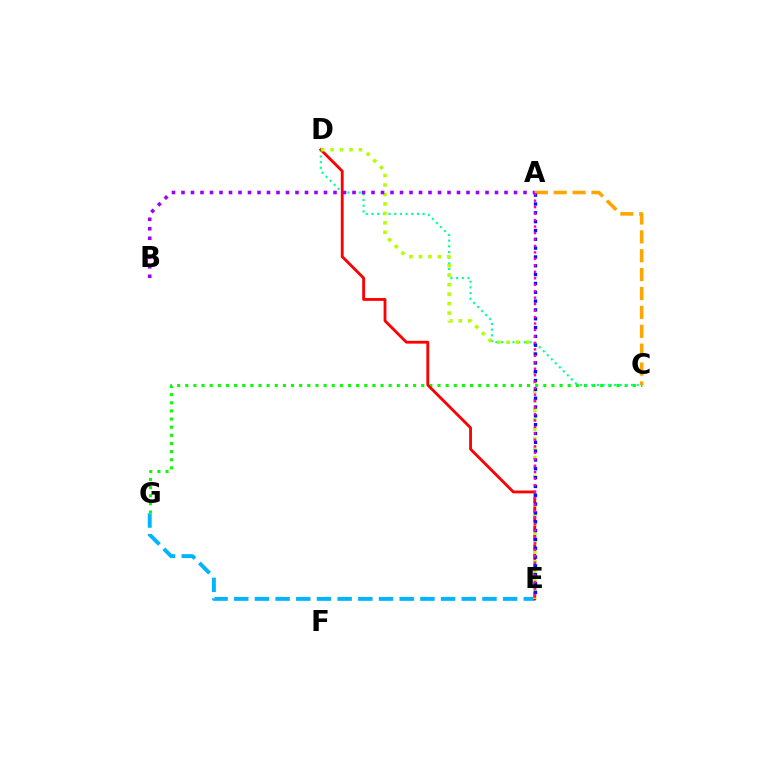{('E', 'G'): [{'color': '#00b5ff', 'line_style': 'dashed', 'thickness': 2.81}], ('C', 'G'): [{'color': '#08ff00', 'line_style': 'dotted', 'thickness': 2.21}], ('C', 'D'): [{'color': '#00ff9d', 'line_style': 'dotted', 'thickness': 1.54}], ('D', 'E'): [{'color': '#ff0000', 'line_style': 'solid', 'thickness': 2.04}, {'color': '#b3ff00', 'line_style': 'dotted', 'thickness': 2.57}], ('A', 'C'): [{'color': '#ffa500', 'line_style': 'dashed', 'thickness': 2.57}], ('A', 'E'): [{'color': '#0010ff', 'line_style': 'dotted', 'thickness': 2.4}, {'color': '#ff00bd', 'line_style': 'dotted', 'thickness': 1.76}], ('A', 'B'): [{'color': '#9b00ff', 'line_style': 'dotted', 'thickness': 2.58}]}